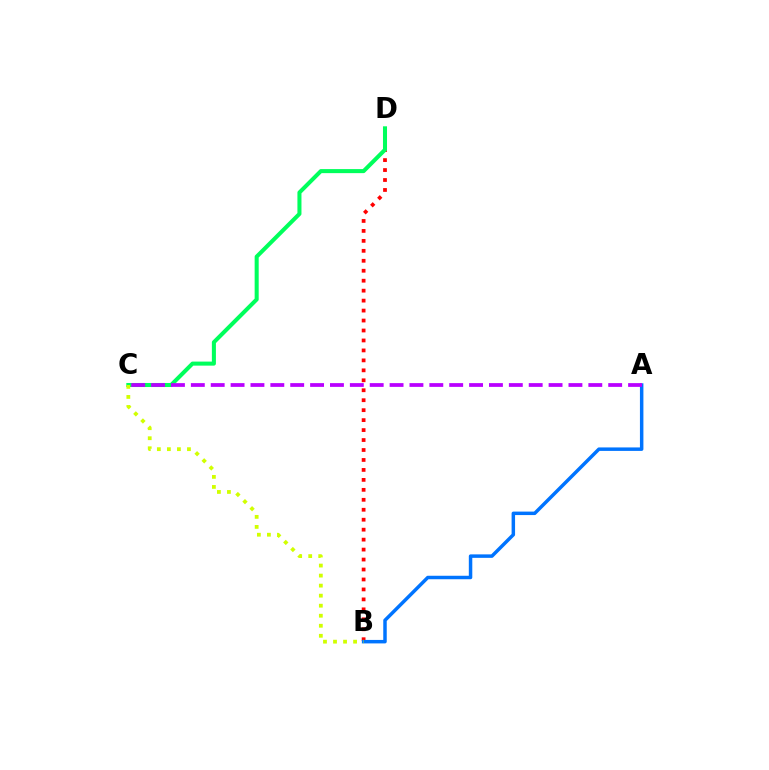{('B', 'D'): [{'color': '#ff0000', 'line_style': 'dotted', 'thickness': 2.71}], ('C', 'D'): [{'color': '#00ff5c', 'line_style': 'solid', 'thickness': 2.91}], ('A', 'B'): [{'color': '#0074ff', 'line_style': 'solid', 'thickness': 2.5}], ('B', 'C'): [{'color': '#d1ff00', 'line_style': 'dotted', 'thickness': 2.73}], ('A', 'C'): [{'color': '#b900ff', 'line_style': 'dashed', 'thickness': 2.7}]}